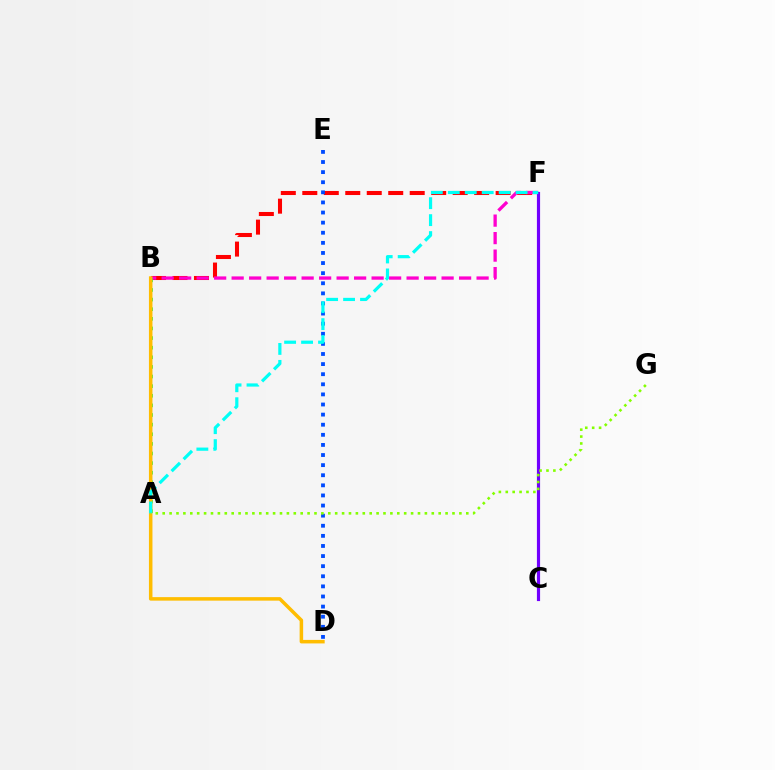{('B', 'F'): [{'color': '#ff0000', 'line_style': 'dashed', 'thickness': 2.92}, {'color': '#ff00cf', 'line_style': 'dashed', 'thickness': 2.38}], ('C', 'F'): [{'color': '#7200ff', 'line_style': 'solid', 'thickness': 2.28}], ('A', 'B'): [{'color': '#00ff39', 'line_style': 'dotted', 'thickness': 2.61}], ('D', 'E'): [{'color': '#004bff', 'line_style': 'dotted', 'thickness': 2.75}], ('B', 'D'): [{'color': '#ffbd00', 'line_style': 'solid', 'thickness': 2.53}], ('A', 'F'): [{'color': '#00fff6', 'line_style': 'dashed', 'thickness': 2.3}], ('A', 'G'): [{'color': '#84ff00', 'line_style': 'dotted', 'thickness': 1.87}]}